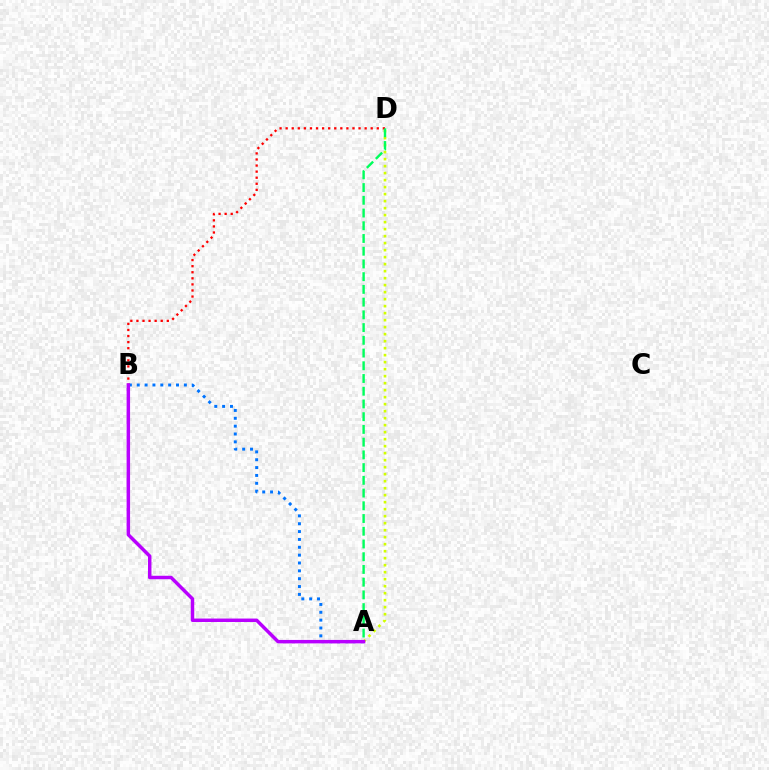{('B', 'D'): [{'color': '#ff0000', 'line_style': 'dotted', 'thickness': 1.65}], ('A', 'D'): [{'color': '#d1ff00', 'line_style': 'dotted', 'thickness': 1.9}, {'color': '#00ff5c', 'line_style': 'dashed', 'thickness': 1.73}], ('A', 'B'): [{'color': '#0074ff', 'line_style': 'dotted', 'thickness': 2.13}, {'color': '#b900ff', 'line_style': 'solid', 'thickness': 2.49}]}